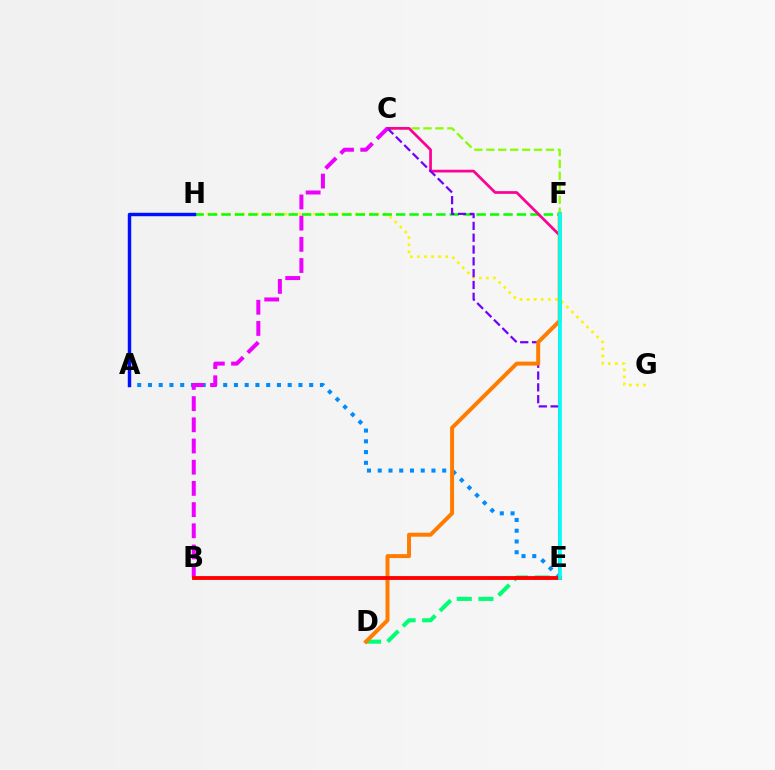{('G', 'H'): [{'color': '#fcf500', 'line_style': 'dotted', 'thickness': 1.92}], ('A', 'E'): [{'color': '#008cff', 'line_style': 'dotted', 'thickness': 2.92}], ('F', 'H'): [{'color': '#08ff00', 'line_style': 'dashed', 'thickness': 1.82}], ('A', 'H'): [{'color': '#0010ff', 'line_style': 'solid', 'thickness': 2.47}], ('D', 'E'): [{'color': '#00ff74', 'line_style': 'dashed', 'thickness': 2.94}], ('C', 'F'): [{'color': '#84ff00', 'line_style': 'dashed', 'thickness': 1.62}], ('C', 'E'): [{'color': '#ff0094', 'line_style': 'solid', 'thickness': 1.96}, {'color': '#7200ff', 'line_style': 'dashed', 'thickness': 1.61}], ('D', 'F'): [{'color': '#ff7c00', 'line_style': 'solid', 'thickness': 2.86}], ('B', 'C'): [{'color': '#ee00ff', 'line_style': 'dashed', 'thickness': 2.88}], ('B', 'E'): [{'color': '#ff0000', 'line_style': 'solid', 'thickness': 2.77}], ('E', 'F'): [{'color': '#00fff6', 'line_style': 'solid', 'thickness': 2.64}]}